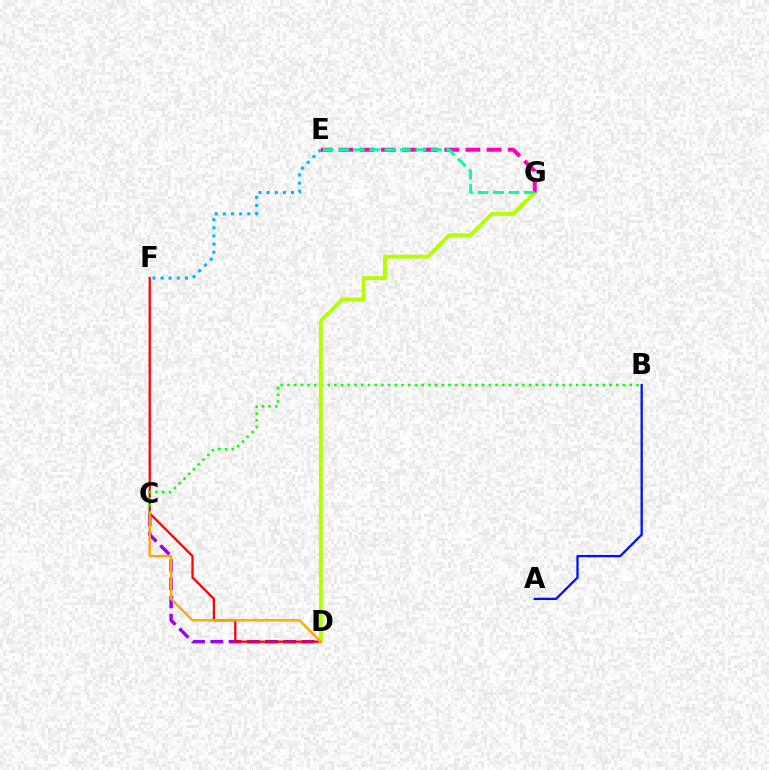{('C', 'D'): [{'color': '#9b00ff', 'line_style': 'dashed', 'thickness': 2.48}, {'color': '#ffa500', 'line_style': 'solid', 'thickness': 1.68}], ('E', 'F'): [{'color': '#00b5ff', 'line_style': 'dotted', 'thickness': 2.21}], ('D', 'F'): [{'color': '#ff0000', 'line_style': 'solid', 'thickness': 1.62}], ('B', 'C'): [{'color': '#08ff00', 'line_style': 'dotted', 'thickness': 1.82}], ('D', 'G'): [{'color': '#b3ff00', 'line_style': 'solid', 'thickness': 2.81}], ('A', 'B'): [{'color': '#0010ff', 'line_style': 'solid', 'thickness': 1.65}], ('E', 'G'): [{'color': '#ff00bd', 'line_style': 'dashed', 'thickness': 2.88}, {'color': '#00ff9d', 'line_style': 'dashed', 'thickness': 2.09}]}